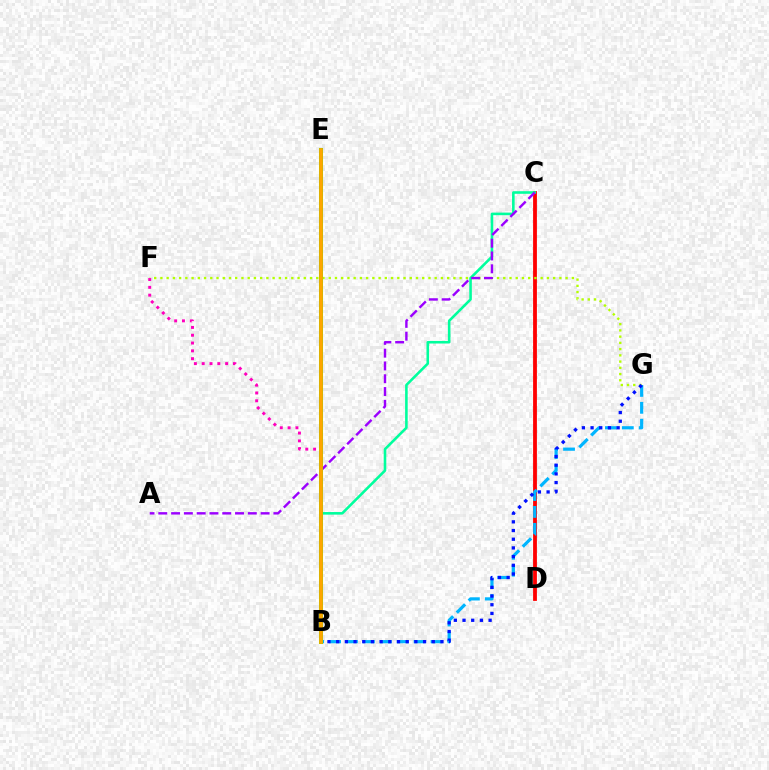{('C', 'D'): [{'color': '#ff0000', 'line_style': 'solid', 'thickness': 2.74}], ('B', 'C'): [{'color': '#00ff9d', 'line_style': 'solid', 'thickness': 1.86}], ('B', 'G'): [{'color': '#00b5ff', 'line_style': 'dashed', 'thickness': 2.3}, {'color': '#0010ff', 'line_style': 'dotted', 'thickness': 2.36}], ('F', 'G'): [{'color': '#b3ff00', 'line_style': 'dotted', 'thickness': 1.69}], ('B', 'F'): [{'color': '#ff00bd', 'line_style': 'dotted', 'thickness': 2.12}], ('A', 'C'): [{'color': '#9b00ff', 'line_style': 'dashed', 'thickness': 1.74}], ('B', 'E'): [{'color': '#08ff00', 'line_style': 'solid', 'thickness': 2.9}, {'color': '#ffa500', 'line_style': 'solid', 'thickness': 2.69}]}